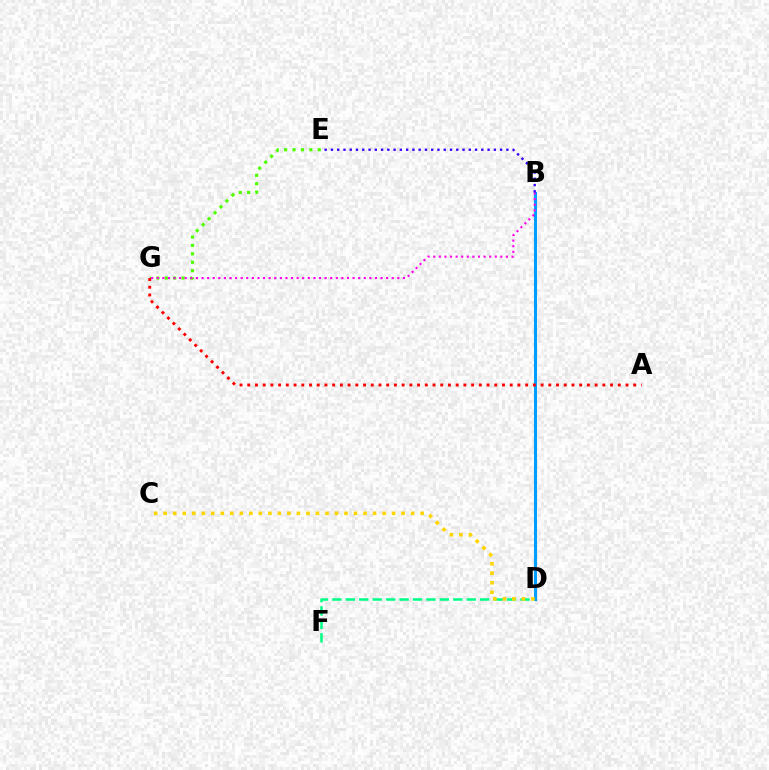{('E', 'G'): [{'color': '#4fff00', 'line_style': 'dotted', 'thickness': 2.28}], ('D', 'F'): [{'color': '#00ff86', 'line_style': 'dashed', 'thickness': 1.82}], ('B', 'D'): [{'color': '#009eff', 'line_style': 'solid', 'thickness': 2.19}], ('C', 'D'): [{'color': '#ffd500', 'line_style': 'dotted', 'thickness': 2.59}], ('A', 'G'): [{'color': '#ff0000', 'line_style': 'dotted', 'thickness': 2.1}], ('B', 'G'): [{'color': '#ff00ed', 'line_style': 'dotted', 'thickness': 1.52}], ('B', 'E'): [{'color': '#3700ff', 'line_style': 'dotted', 'thickness': 1.7}]}